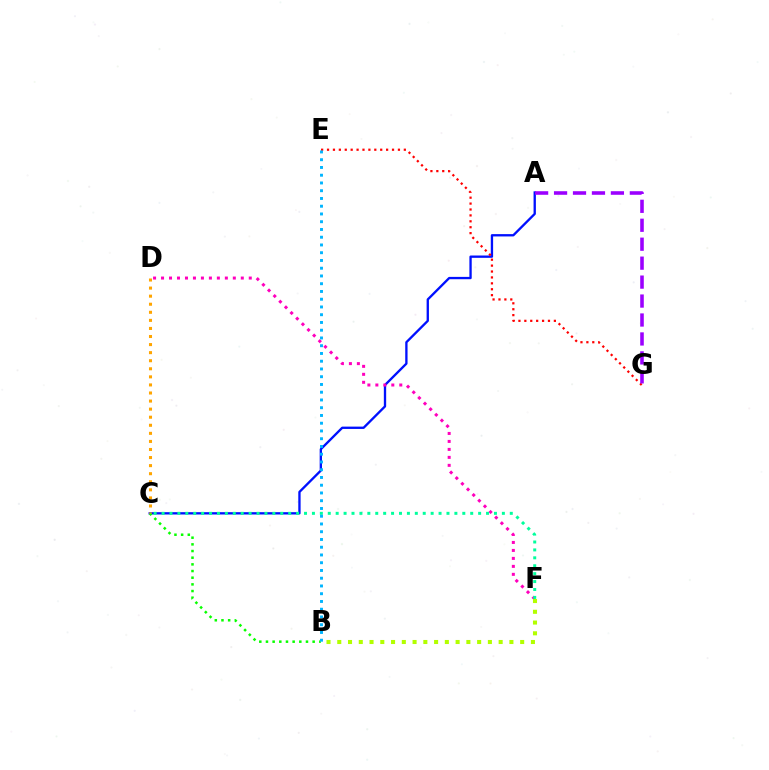{('A', 'C'): [{'color': '#0010ff', 'line_style': 'solid', 'thickness': 1.67}], ('D', 'F'): [{'color': '#ff00bd', 'line_style': 'dotted', 'thickness': 2.17}], ('B', 'C'): [{'color': '#08ff00', 'line_style': 'dotted', 'thickness': 1.81}], ('E', 'G'): [{'color': '#ff0000', 'line_style': 'dotted', 'thickness': 1.61}], ('B', 'F'): [{'color': '#b3ff00', 'line_style': 'dotted', 'thickness': 2.92}], ('A', 'G'): [{'color': '#9b00ff', 'line_style': 'dashed', 'thickness': 2.57}], ('C', 'F'): [{'color': '#00ff9d', 'line_style': 'dotted', 'thickness': 2.15}], ('B', 'E'): [{'color': '#00b5ff', 'line_style': 'dotted', 'thickness': 2.11}], ('C', 'D'): [{'color': '#ffa500', 'line_style': 'dotted', 'thickness': 2.19}]}